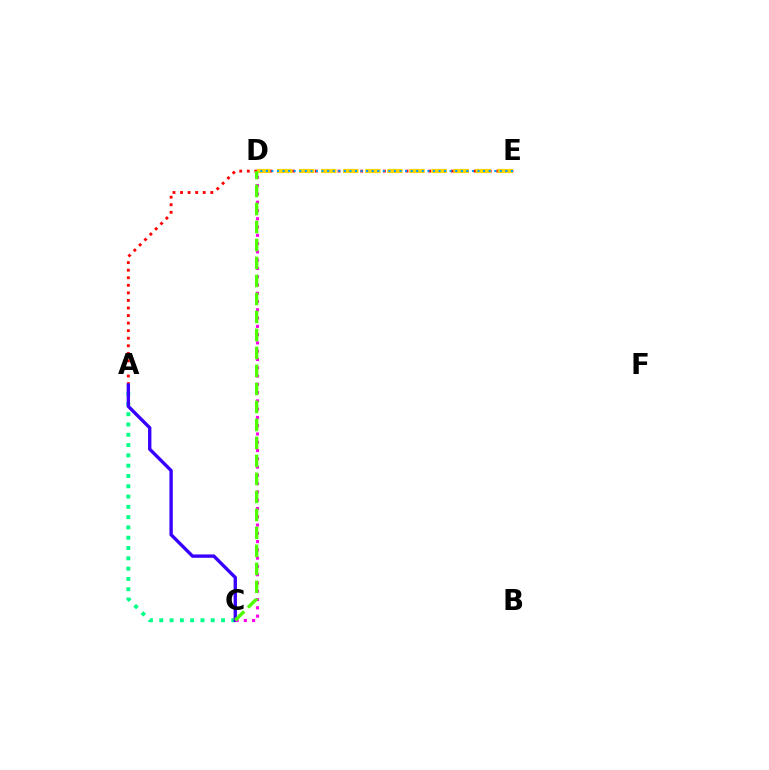{('A', 'C'): [{'color': '#00ff86', 'line_style': 'dotted', 'thickness': 2.8}, {'color': '#3700ff', 'line_style': 'solid', 'thickness': 2.42}], ('A', 'E'): [{'color': '#ff0000', 'line_style': 'dotted', 'thickness': 2.05}], ('D', 'E'): [{'color': '#ffd500', 'line_style': 'dashed', 'thickness': 3.0}, {'color': '#009eff', 'line_style': 'dotted', 'thickness': 1.51}], ('C', 'D'): [{'color': '#ff00ed', 'line_style': 'dotted', 'thickness': 2.25}, {'color': '#4fff00', 'line_style': 'dashed', 'thickness': 2.44}]}